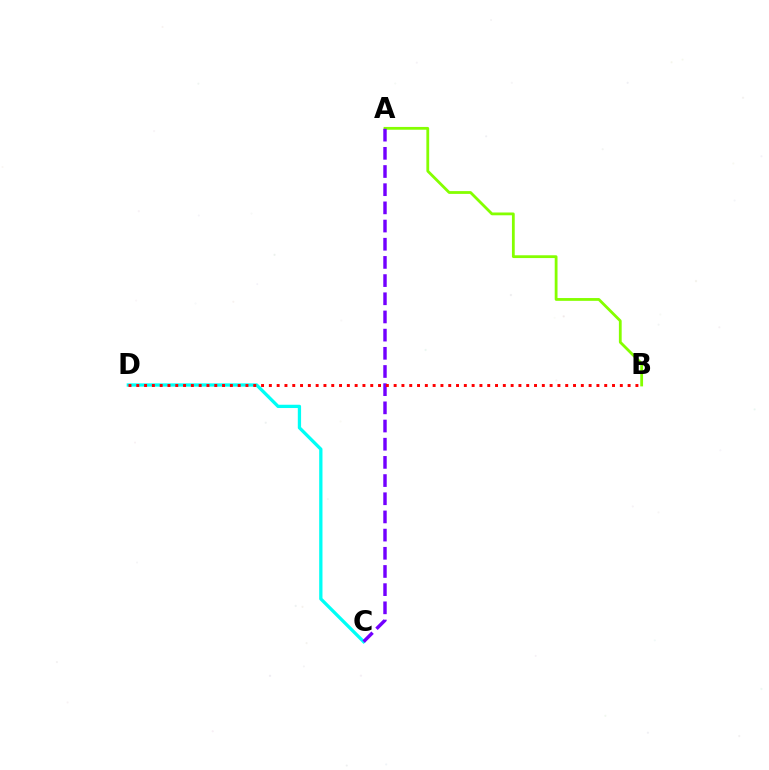{('C', 'D'): [{'color': '#00fff6', 'line_style': 'solid', 'thickness': 2.37}], ('A', 'B'): [{'color': '#84ff00', 'line_style': 'solid', 'thickness': 2.01}], ('A', 'C'): [{'color': '#7200ff', 'line_style': 'dashed', 'thickness': 2.47}], ('B', 'D'): [{'color': '#ff0000', 'line_style': 'dotted', 'thickness': 2.12}]}